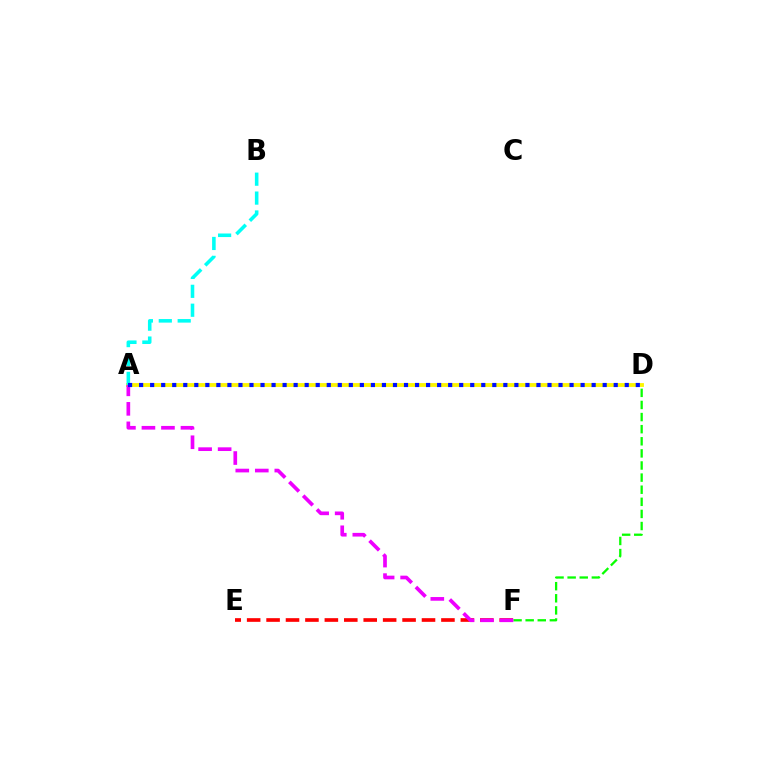{('A', 'D'): [{'color': '#fcf500', 'line_style': 'solid', 'thickness': 2.76}, {'color': '#0010ff', 'line_style': 'dotted', 'thickness': 3.0}], ('E', 'F'): [{'color': '#ff0000', 'line_style': 'dashed', 'thickness': 2.64}], ('A', 'B'): [{'color': '#00fff6', 'line_style': 'dashed', 'thickness': 2.57}], ('D', 'F'): [{'color': '#08ff00', 'line_style': 'dashed', 'thickness': 1.64}], ('A', 'F'): [{'color': '#ee00ff', 'line_style': 'dashed', 'thickness': 2.65}]}